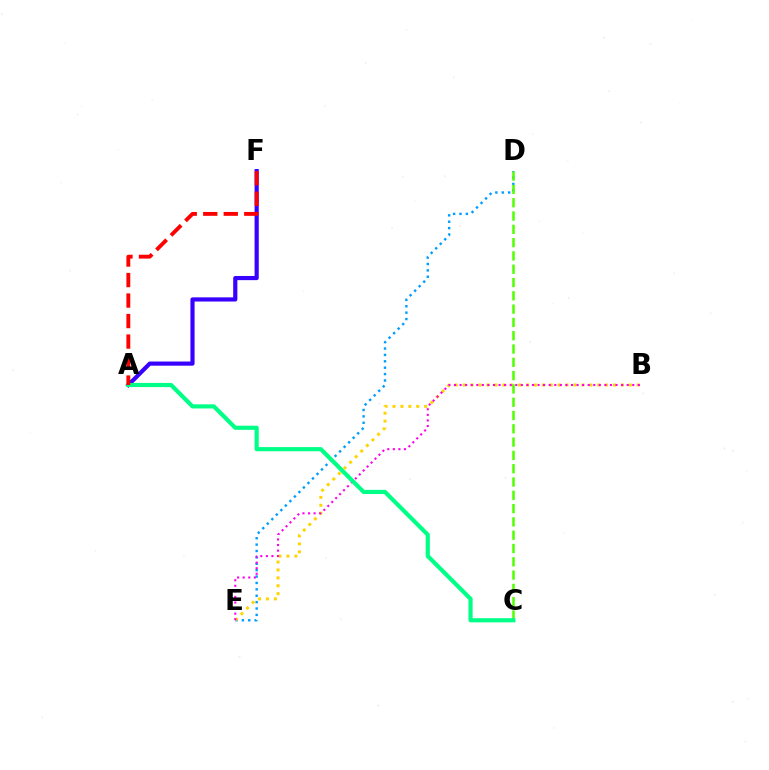{('D', 'E'): [{'color': '#009eff', 'line_style': 'dotted', 'thickness': 1.74}], ('B', 'E'): [{'color': '#ffd500', 'line_style': 'dotted', 'thickness': 2.15}, {'color': '#ff00ed', 'line_style': 'dotted', 'thickness': 1.51}], ('C', 'D'): [{'color': '#4fff00', 'line_style': 'dashed', 'thickness': 1.81}], ('A', 'F'): [{'color': '#3700ff', 'line_style': 'solid', 'thickness': 3.0}, {'color': '#ff0000', 'line_style': 'dashed', 'thickness': 2.79}], ('A', 'C'): [{'color': '#00ff86', 'line_style': 'solid', 'thickness': 2.99}]}